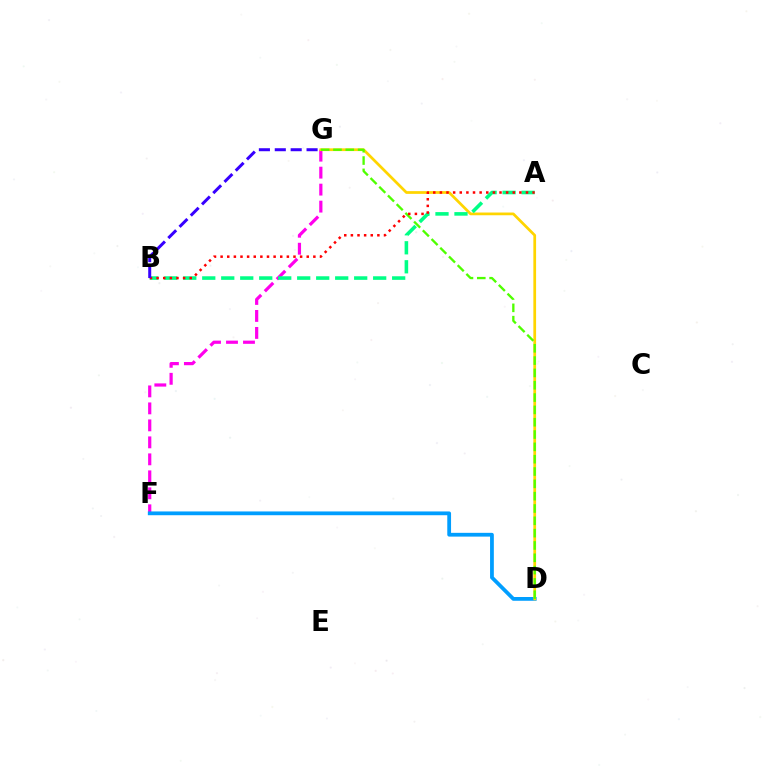{('F', 'G'): [{'color': '#ff00ed', 'line_style': 'dashed', 'thickness': 2.31}], ('D', 'F'): [{'color': '#009eff', 'line_style': 'solid', 'thickness': 2.72}], ('D', 'G'): [{'color': '#ffd500', 'line_style': 'solid', 'thickness': 1.97}, {'color': '#4fff00', 'line_style': 'dashed', 'thickness': 1.67}], ('A', 'B'): [{'color': '#00ff86', 'line_style': 'dashed', 'thickness': 2.58}, {'color': '#ff0000', 'line_style': 'dotted', 'thickness': 1.8}], ('B', 'G'): [{'color': '#3700ff', 'line_style': 'dashed', 'thickness': 2.16}]}